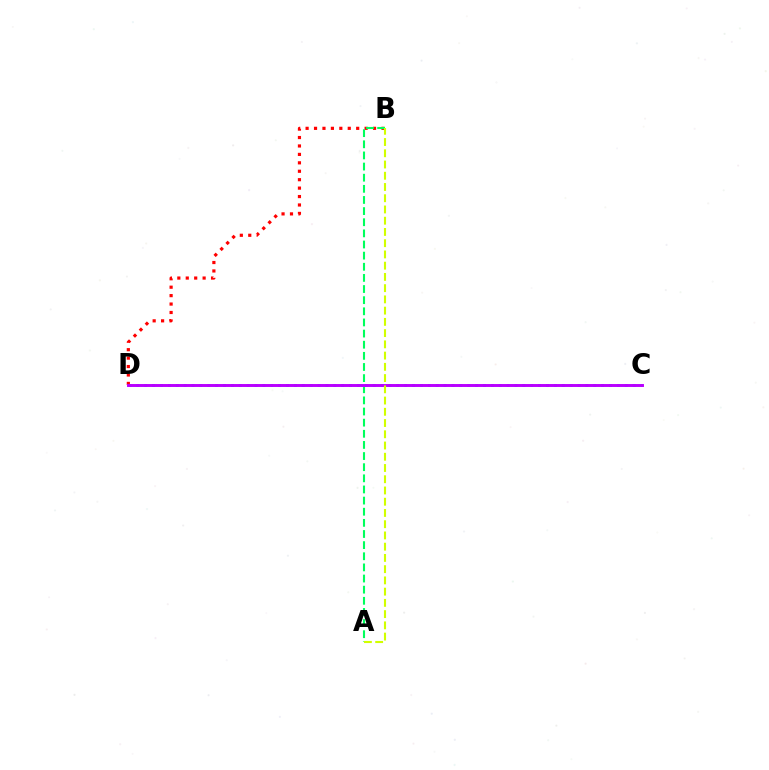{('C', 'D'): [{'color': '#0074ff', 'line_style': 'dotted', 'thickness': 2.14}, {'color': '#b900ff', 'line_style': 'solid', 'thickness': 2.11}], ('B', 'D'): [{'color': '#ff0000', 'line_style': 'dotted', 'thickness': 2.29}], ('A', 'B'): [{'color': '#00ff5c', 'line_style': 'dashed', 'thickness': 1.51}, {'color': '#d1ff00', 'line_style': 'dashed', 'thickness': 1.53}]}